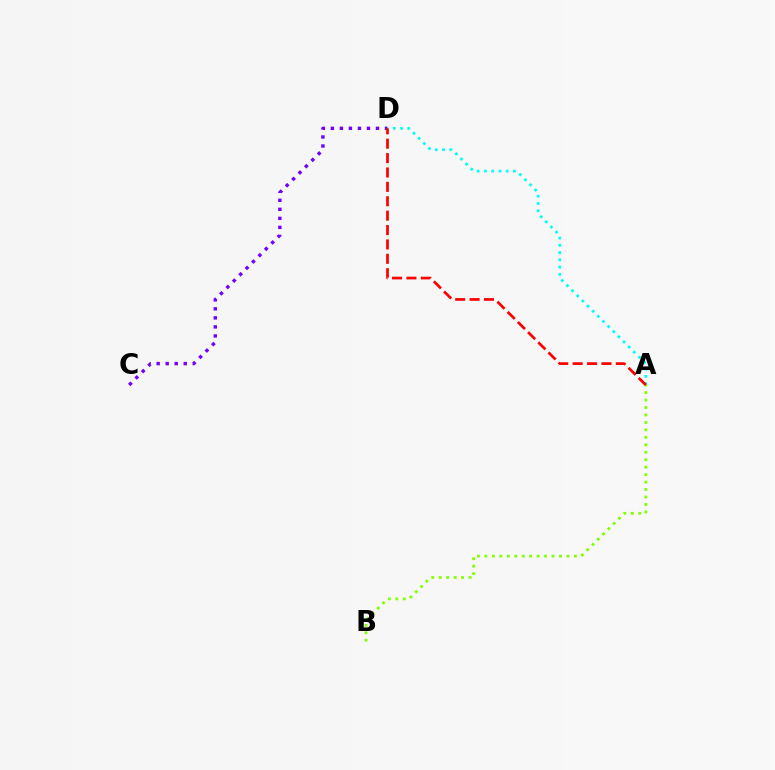{('C', 'D'): [{'color': '#7200ff', 'line_style': 'dotted', 'thickness': 2.45}], ('A', 'B'): [{'color': '#84ff00', 'line_style': 'dotted', 'thickness': 2.03}], ('A', 'D'): [{'color': '#00fff6', 'line_style': 'dotted', 'thickness': 1.97}, {'color': '#ff0000', 'line_style': 'dashed', 'thickness': 1.96}]}